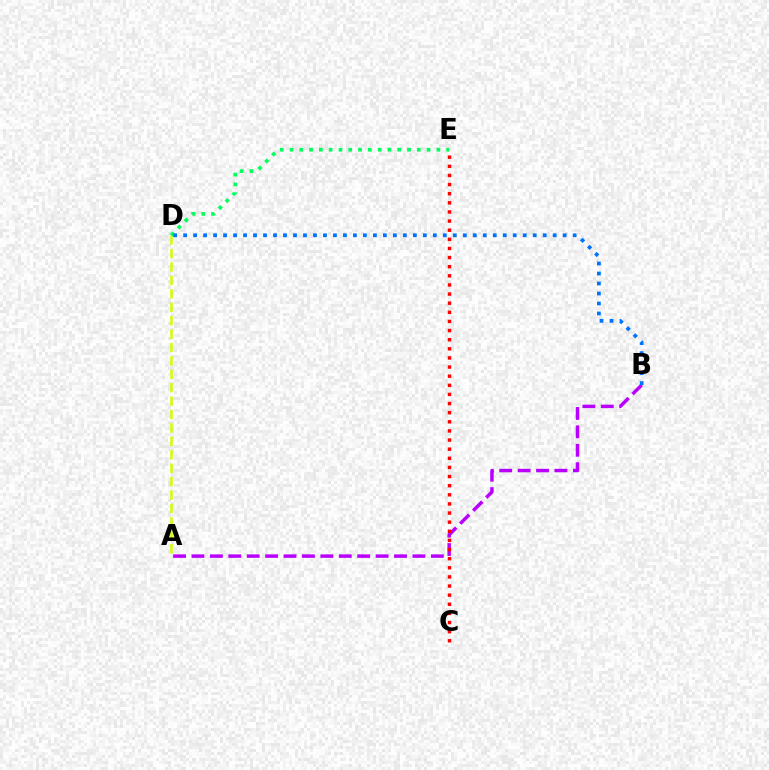{('A', 'B'): [{'color': '#b900ff', 'line_style': 'dashed', 'thickness': 2.5}], ('A', 'D'): [{'color': '#d1ff00', 'line_style': 'dashed', 'thickness': 1.82}], ('D', 'E'): [{'color': '#00ff5c', 'line_style': 'dotted', 'thickness': 2.66}], ('C', 'E'): [{'color': '#ff0000', 'line_style': 'dotted', 'thickness': 2.48}], ('B', 'D'): [{'color': '#0074ff', 'line_style': 'dotted', 'thickness': 2.71}]}